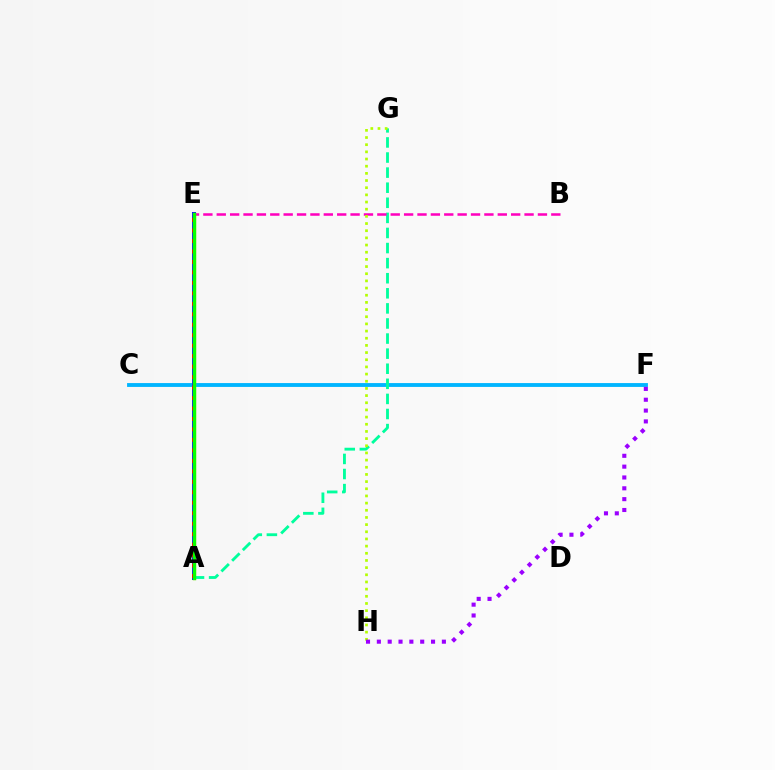{('C', 'F'): [{'color': '#00b5ff', 'line_style': 'solid', 'thickness': 2.77}], ('A', 'E'): [{'color': '#0010ff', 'line_style': 'solid', 'thickness': 2.87}, {'color': '#ffa500', 'line_style': 'solid', 'thickness': 2.32}, {'color': '#ff0000', 'line_style': 'dotted', 'thickness': 2.84}, {'color': '#08ff00', 'line_style': 'solid', 'thickness': 2.4}], ('A', 'G'): [{'color': '#00ff9d', 'line_style': 'dashed', 'thickness': 2.05}], ('B', 'E'): [{'color': '#ff00bd', 'line_style': 'dashed', 'thickness': 1.82}], ('G', 'H'): [{'color': '#b3ff00', 'line_style': 'dotted', 'thickness': 1.95}], ('F', 'H'): [{'color': '#9b00ff', 'line_style': 'dotted', 'thickness': 2.94}]}